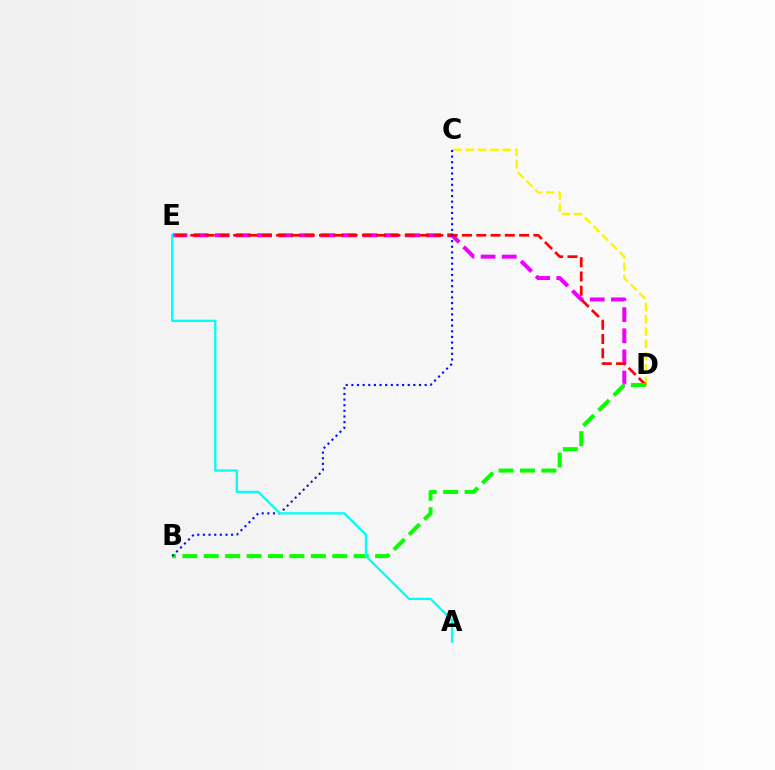{('C', 'D'): [{'color': '#fcf500', 'line_style': 'dashed', 'thickness': 1.67}], ('D', 'E'): [{'color': '#ee00ff', 'line_style': 'dashed', 'thickness': 2.87}, {'color': '#ff0000', 'line_style': 'dashed', 'thickness': 1.94}], ('B', 'D'): [{'color': '#08ff00', 'line_style': 'dashed', 'thickness': 2.91}], ('B', 'C'): [{'color': '#0010ff', 'line_style': 'dotted', 'thickness': 1.53}], ('A', 'E'): [{'color': '#00fff6', 'line_style': 'solid', 'thickness': 1.65}]}